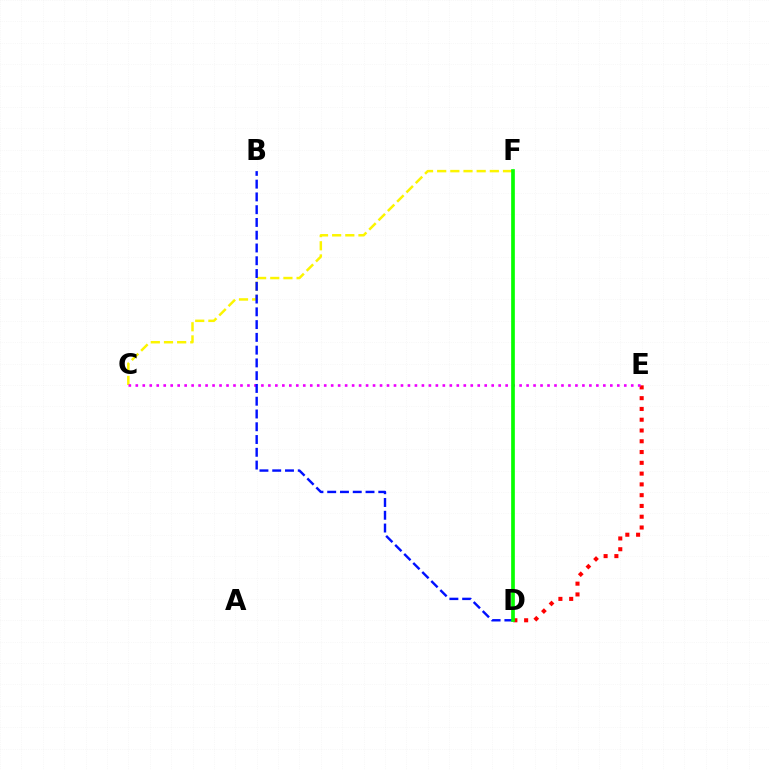{('D', 'F'): [{'color': '#00fff6', 'line_style': 'solid', 'thickness': 1.51}, {'color': '#08ff00', 'line_style': 'solid', 'thickness': 2.65}], ('C', 'F'): [{'color': '#fcf500', 'line_style': 'dashed', 'thickness': 1.79}], ('D', 'E'): [{'color': '#ff0000', 'line_style': 'dotted', 'thickness': 2.93}], ('C', 'E'): [{'color': '#ee00ff', 'line_style': 'dotted', 'thickness': 1.9}], ('B', 'D'): [{'color': '#0010ff', 'line_style': 'dashed', 'thickness': 1.73}]}